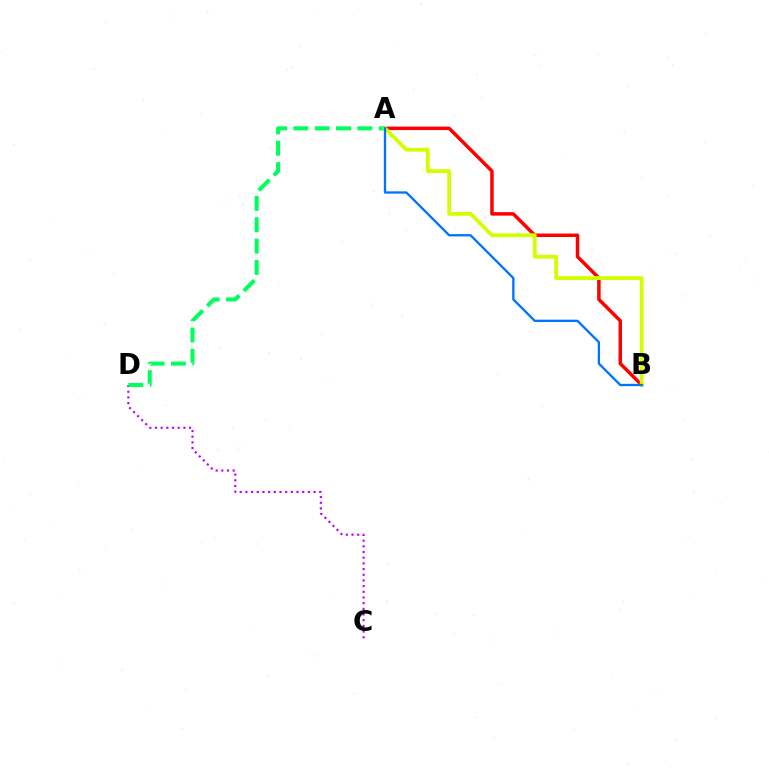{('C', 'D'): [{'color': '#b900ff', 'line_style': 'dotted', 'thickness': 1.54}], ('A', 'B'): [{'color': '#ff0000', 'line_style': 'solid', 'thickness': 2.51}, {'color': '#d1ff00', 'line_style': 'solid', 'thickness': 2.75}, {'color': '#0074ff', 'line_style': 'solid', 'thickness': 1.67}], ('A', 'D'): [{'color': '#00ff5c', 'line_style': 'dashed', 'thickness': 2.9}]}